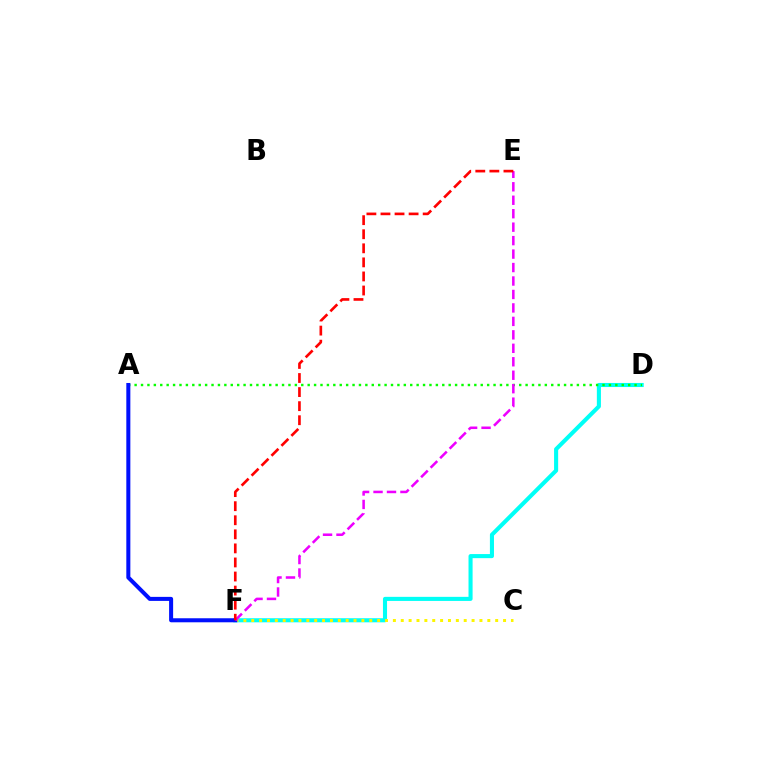{('D', 'F'): [{'color': '#00fff6', 'line_style': 'solid', 'thickness': 2.94}], ('A', 'D'): [{'color': '#08ff00', 'line_style': 'dotted', 'thickness': 1.74}], ('C', 'F'): [{'color': '#fcf500', 'line_style': 'dotted', 'thickness': 2.14}], ('A', 'F'): [{'color': '#0010ff', 'line_style': 'solid', 'thickness': 2.9}], ('E', 'F'): [{'color': '#ee00ff', 'line_style': 'dashed', 'thickness': 1.83}, {'color': '#ff0000', 'line_style': 'dashed', 'thickness': 1.91}]}